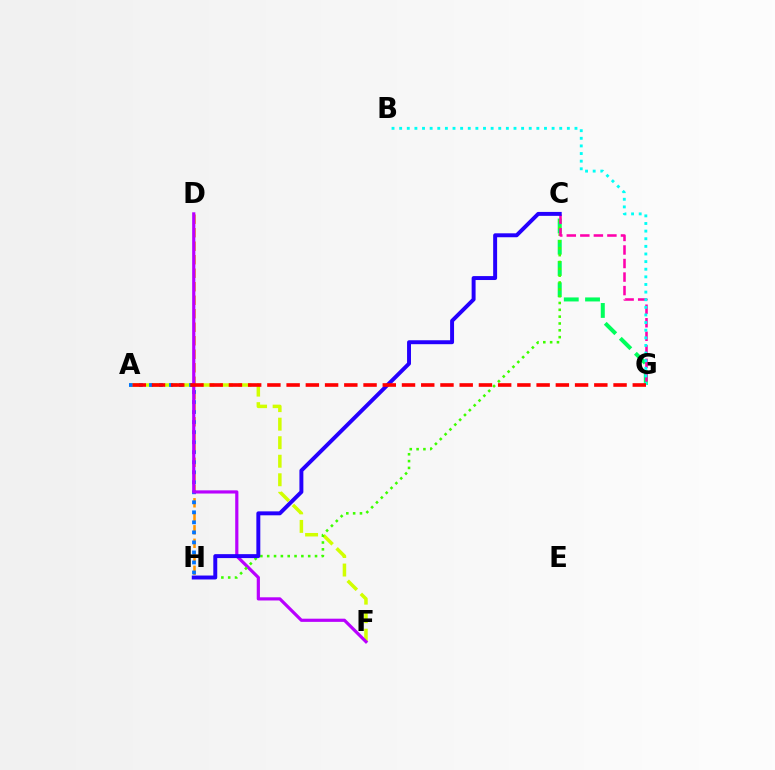{('A', 'F'): [{'color': '#d1ff00', 'line_style': 'dashed', 'thickness': 2.52}], ('C', 'G'): [{'color': '#00ff5c', 'line_style': 'dashed', 'thickness': 2.89}, {'color': '#ff00ac', 'line_style': 'dashed', 'thickness': 1.84}], ('D', 'H'): [{'color': '#ff9400', 'line_style': 'dashed', 'thickness': 1.83}], ('A', 'H'): [{'color': '#0074ff', 'line_style': 'dotted', 'thickness': 2.72}], ('D', 'F'): [{'color': '#b900ff', 'line_style': 'solid', 'thickness': 2.29}], ('C', 'H'): [{'color': '#3dff00', 'line_style': 'dotted', 'thickness': 1.86}, {'color': '#2500ff', 'line_style': 'solid', 'thickness': 2.84}], ('B', 'G'): [{'color': '#00fff6', 'line_style': 'dotted', 'thickness': 2.07}], ('A', 'G'): [{'color': '#ff0000', 'line_style': 'dashed', 'thickness': 2.61}]}